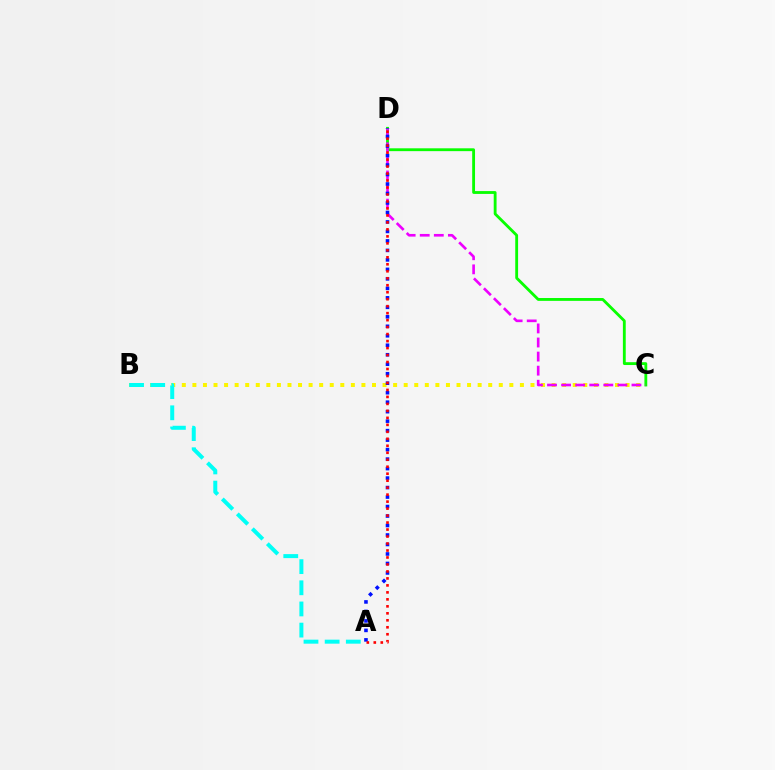{('B', 'C'): [{'color': '#fcf500', 'line_style': 'dotted', 'thickness': 2.87}], ('A', 'B'): [{'color': '#00fff6', 'line_style': 'dashed', 'thickness': 2.87}], ('C', 'D'): [{'color': '#08ff00', 'line_style': 'solid', 'thickness': 2.04}, {'color': '#ee00ff', 'line_style': 'dashed', 'thickness': 1.91}], ('A', 'D'): [{'color': '#0010ff', 'line_style': 'dotted', 'thickness': 2.58}, {'color': '#ff0000', 'line_style': 'dotted', 'thickness': 1.9}]}